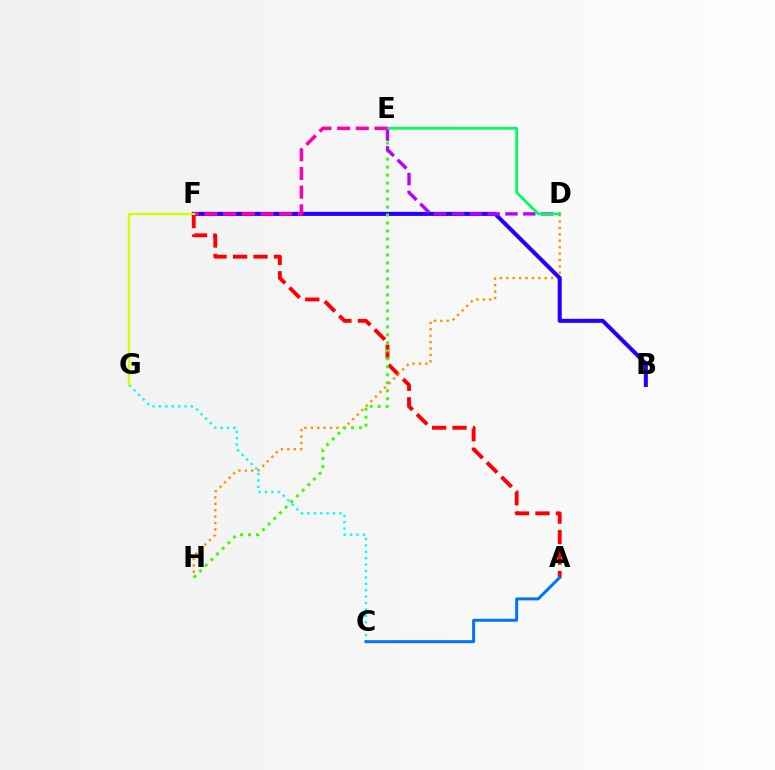{('A', 'F'): [{'color': '#ff0000', 'line_style': 'dashed', 'thickness': 2.78}], ('D', 'H'): [{'color': '#ff9400', 'line_style': 'dotted', 'thickness': 1.74}], ('B', 'F'): [{'color': '#2500ff', 'line_style': 'solid', 'thickness': 2.92}], ('C', 'G'): [{'color': '#00fff6', 'line_style': 'dotted', 'thickness': 1.74}], ('E', 'H'): [{'color': '#3dff00', 'line_style': 'dotted', 'thickness': 2.17}], ('D', 'E'): [{'color': '#b900ff', 'line_style': 'dashed', 'thickness': 2.42}, {'color': '#00ff5c', 'line_style': 'solid', 'thickness': 1.98}], ('E', 'F'): [{'color': '#ff00ac', 'line_style': 'dashed', 'thickness': 2.54}], ('A', 'C'): [{'color': '#0074ff', 'line_style': 'solid', 'thickness': 2.16}], ('F', 'G'): [{'color': '#d1ff00', 'line_style': 'solid', 'thickness': 1.66}]}